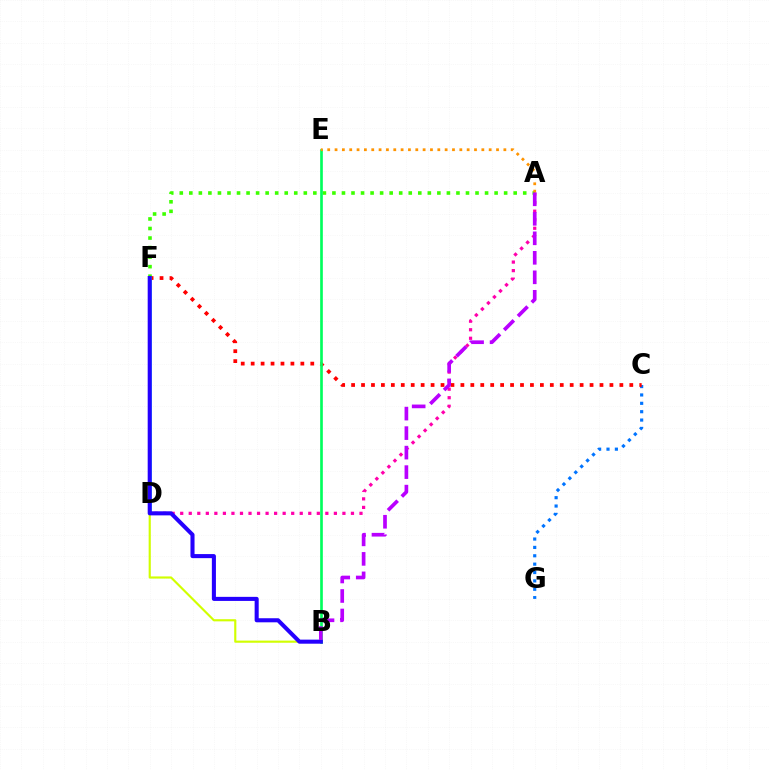{('C', 'G'): [{'color': '#0074ff', 'line_style': 'dotted', 'thickness': 2.27}], ('C', 'F'): [{'color': '#ff0000', 'line_style': 'dotted', 'thickness': 2.7}], ('A', 'D'): [{'color': '#ff00ac', 'line_style': 'dotted', 'thickness': 2.32}], ('A', 'F'): [{'color': '#3dff00', 'line_style': 'dotted', 'thickness': 2.59}], ('D', 'F'): [{'color': '#00fff6', 'line_style': 'solid', 'thickness': 1.88}], ('B', 'D'): [{'color': '#d1ff00', 'line_style': 'solid', 'thickness': 1.55}], ('B', 'E'): [{'color': '#00ff5c', 'line_style': 'solid', 'thickness': 1.92}], ('B', 'F'): [{'color': '#2500ff', 'line_style': 'solid', 'thickness': 2.93}], ('A', 'E'): [{'color': '#ff9400', 'line_style': 'dotted', 'thickness': 1.99}], ('A', 'B'): [{'color': '#b900ff', 'line_style': 'dashed', 'thickness': 2.65}]}